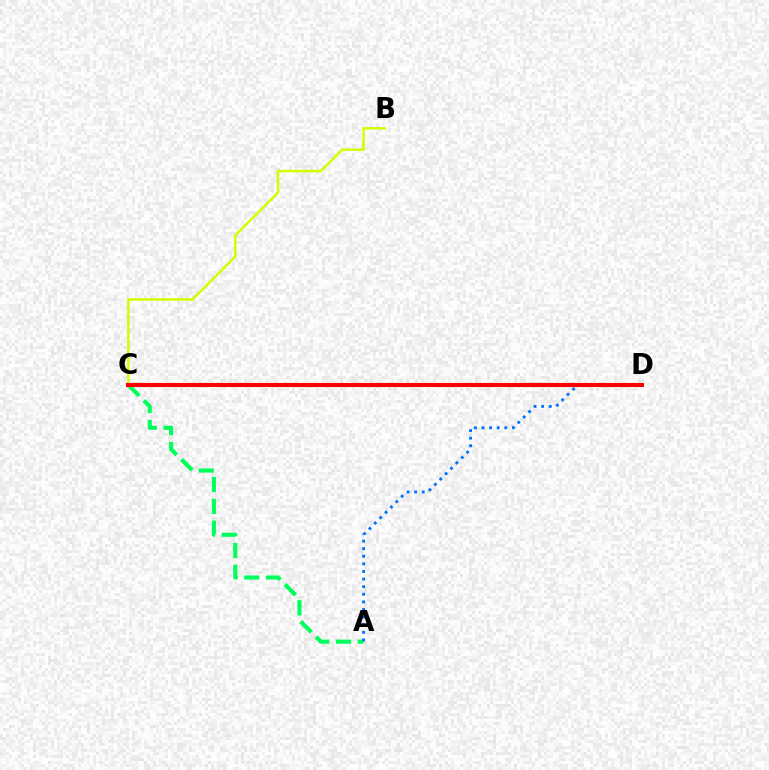{('C', 'D'): [{'color': '#b900ff', 'line_style': 'dotted', 'thickness': 1.78}, {'color': '#ff0000', 'line_style': 'solid', 'thickness': 2.96}], ('A', 'C'): [{'color': '#00ff5c', 'line_style': 'dashed', 'thickness': 2.96}], ('B', 'C'): [{'color': '#d1ff00', 'line_style': 'solid', 'thickness': 1.79}], ('A', 'D'): [{'color': '#0074ff', 'line_style': 'dotted', 'thickness': 2.07}]}